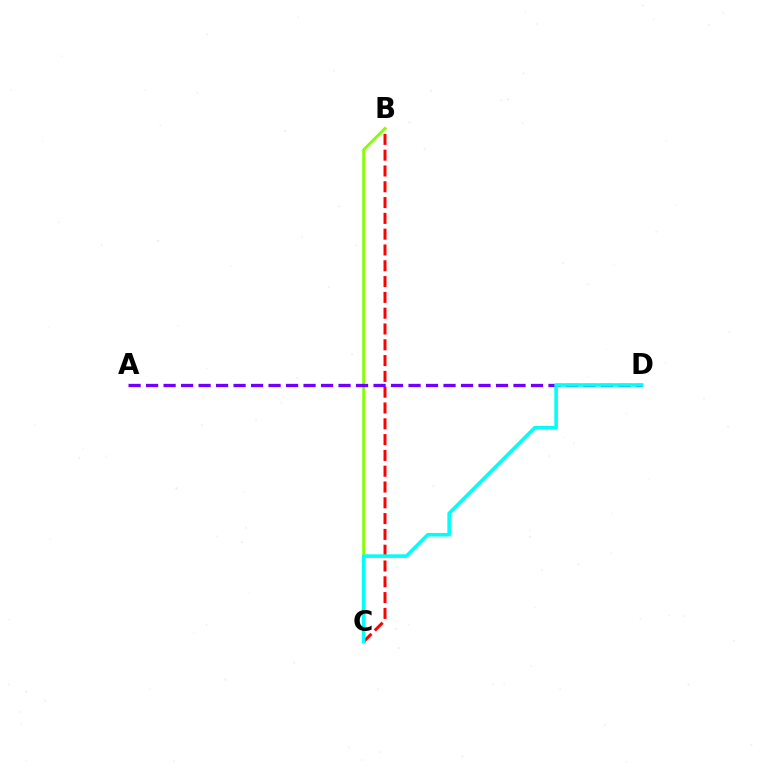{('B', 'C'): [{'color': '#ff0000', 'line_style': 'dashed', 'thickness': 2.15}, {'color': '#84ff00', 'line_style': 'solid', 'thickness': 1.96}], ('A', 'D'): [{'color': '#7200ff', 'line_style': 'dashed', 'thickness': 2.38}], ('C', 'D'): [{'color': '#00fff6', 'line_style': 'solid', 'thickness': 2.58}]}